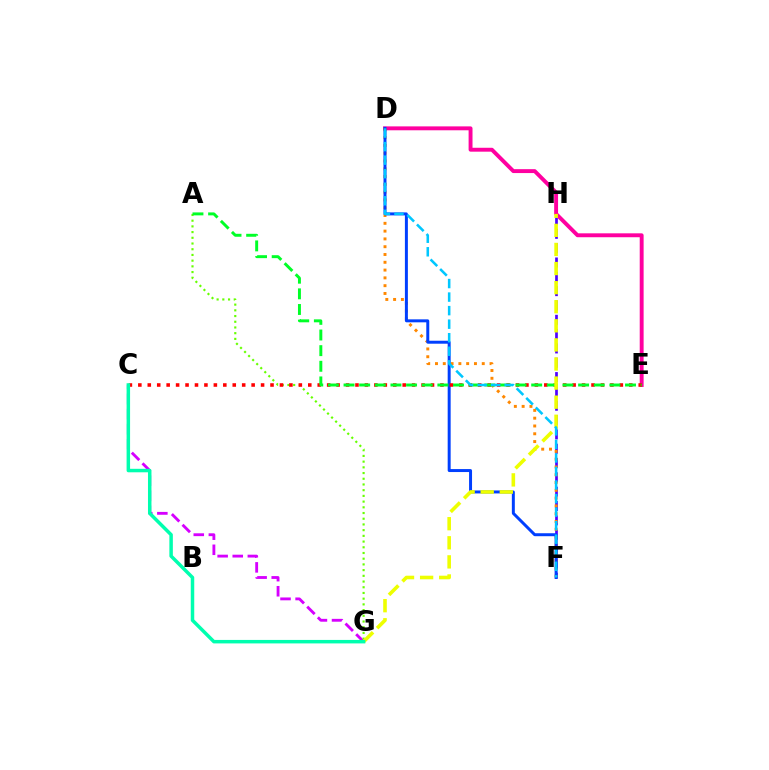{('F', 'H'): [{'color': '#4f00ff', 'line_style': 'dashed', 'thickness': 1.95}], ('C', 'G'): [{'color': '#d600ff', 'line_style': 'dashed', 'thickness': 2.05}, {'color': '#00ffaf', 'line_style': 'solid', 'thickness': 2.51}], ('D', 'E'): [{'color': '#ff00a0', 'line_style': 'solid', 'thickness': 2.81}], ('D', 'F'): [{'color': '#ff8800', 'line_style': 'dotted', 'thickness': 2.12}, {'color': '#003fff', 'line_style': 'solid', 'thickness': 2.14}, {'color': '#00c7ff', 'line_style': 'dashed', 'thickness': 1.84}], ('A', 'G'): [{'color': '#66ff00', 'line_style': 'dotted', 'thickness': 1.55}], ('C', 'E'): [{'color': '#ff0000', 'line_style': 'dotted', 'thickness': 2.57}], ('A', 'E'): [{'color': '#00ff27', 'line_style': 'dashed', 'thickness': 2.12}], ('G', 'H'): [{'color': '#eeff00', 'line_style': 'dashed', 'thickness': 2.59}]}